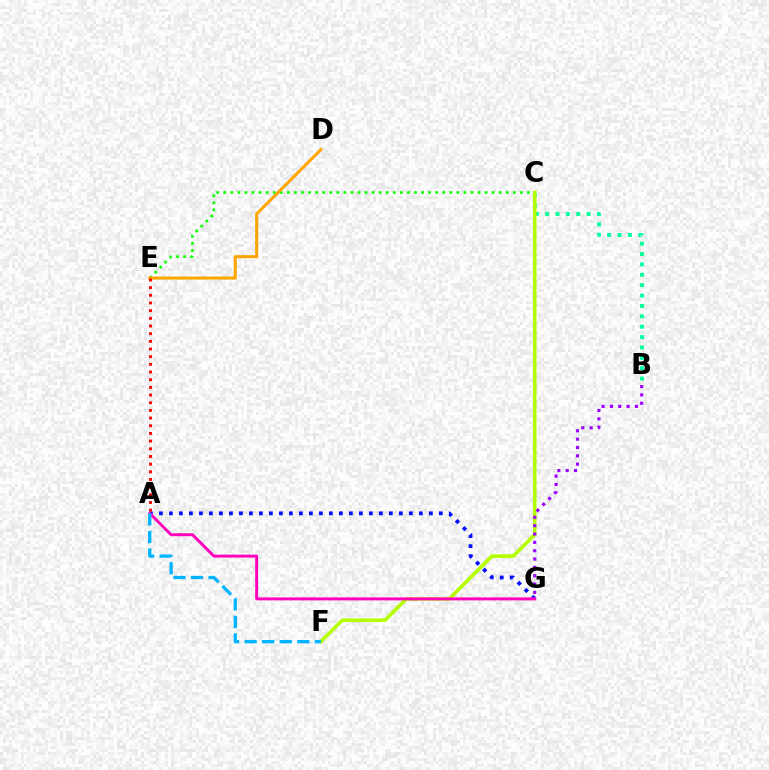{('C', 'E'): [{'color': '#08ff00', 'line_style': 'dotted', 'thickness': 1.92}], ('B', 'C'): [{'color': '#00ff9d', 'line_style': 'dotted', 'thickness': 2.82}], ('A', 'G'): [{'color': '#0010ff', 'line_style': 'dotted', 'thickness': 2.72}, {'color': '#ff00bd', 'line_style': 'solid', 'thickness': 2.12}], ('D', 'E'): [{'color': '#ffa500', 'line_style': 'solid', 'thickness': 2.19}], ('C', 'F'): [{'color': '#b3ff00', 'line_style': 'solid', 'thickness': 2.6}], ('A', 'E'): [{'color': '#ff0000', 'line_style': 'dotted', 'thickness': 2.08}], ('B', 'G'): [{'color': '#9b00ff', 'line_style': 'dotted', 'thickness': 2.27}], ('A', 'F'): [{'color': '#00b5ff', 'line_style': 'dashed', 'thickness': 2.38}]}